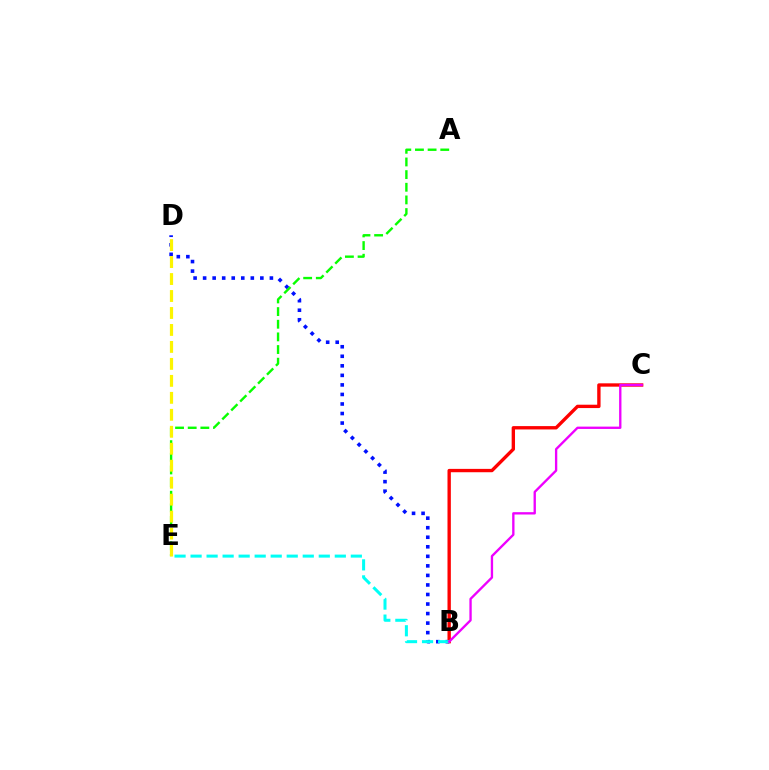{('B', 'D'): [{'color': '#0010ff', 'line_style': 'dotted', 'thickness': 2.59}], ('B', 'C'): [{'color': '#ff0000', 'line_style': 'solid', 'thickness': 2.41}, {'color': '#ee00ff', 'line_style': 'solid', 'thickness': 1.68}], ('B', 'E'): [{'color': '#00fff6', 'line_style': 'dashed', 'thickness': 2.18}], ('A', 'E'): [{'color': '#08ff00', 'line_style': 'dashed', 'thickness': 1.72}], ('D', 'E'): [{'color': '#fcf500', 'line_style': 'dashed', 'thickness': 2.31}]}